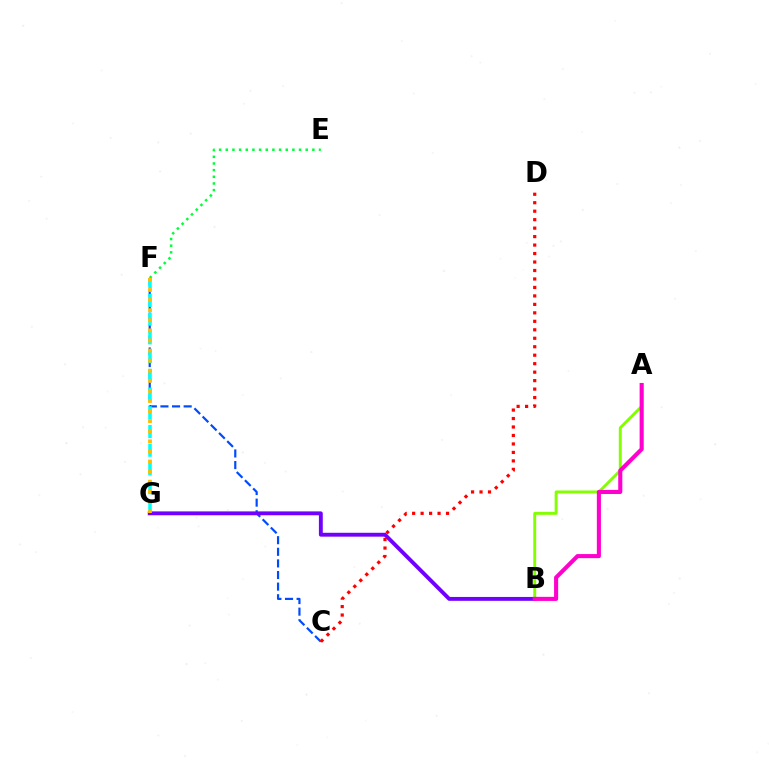{('C', 'F'): [{'color': '#004bff', 'line_style': 'dashed', 'thickness': 1.58}], ('F', 'G'): [{'color': '#00fff6', 'line_style': 'dashed', 'thickness': 2.54}, {'color': '#ffbd00', 'line_style': 'dotted', 'thickness': 2.74}], ('E', 'F'): [{'color': '#00ff39', 'line_style': 'dotted', 'thickness': 1.81}], ('B', 'G'): [{'color': '#7200ff', 'line_style': 'solid', 'thickness': 2.79}], ('A', 'B'): [{'color': '#84ff00', 'line_style': 'solid', 'thickness': 2.11}, {'color': '#ff00cf', 'line_style': 'solid', 'thickness': 2.95}], ('C', 'D'): [{'color': '#ff0000', 'line_style': 'dotted', 'thickness': 2.3}]}